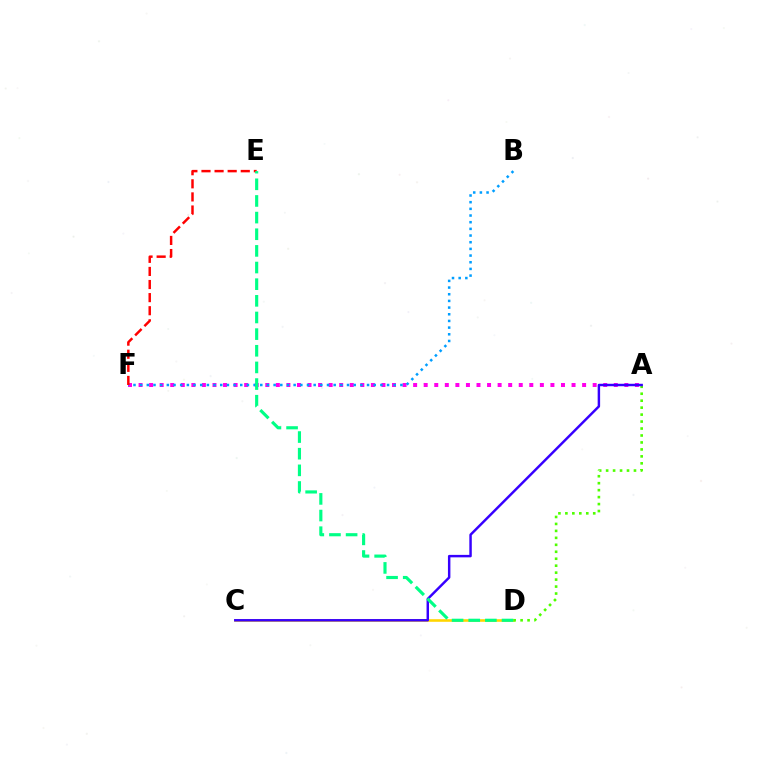{('A', 'F'): [{'color': '#ff00ed', 'line_style': 'dotted', 'thickness': 2.87}], ('C', 'D'): [{'color': '#ffd500', 'line_style': 'solid', 'thickness': 1.87}], ('B', 'F'): [{'color': '#009eff', 'line_style': 'dotted', 'thickness': 1.81}], ('E', 'F'): [{'color': '#ff0000', 'line_style': 'dashed', 'thickness': 1.78}], ('A', 'D'): [{'color': '#4fff00', 'line_style': 'dotted', 'thickness': 1.89}], ('A', 'C'): [{'color': '#3700ff', 'line_style': 'solid', 'thickness': 1.77}], ('D', 'E'): [{'color': '#00ff86', 'line_style': 'dashed', 'thickness': 2.26}]}